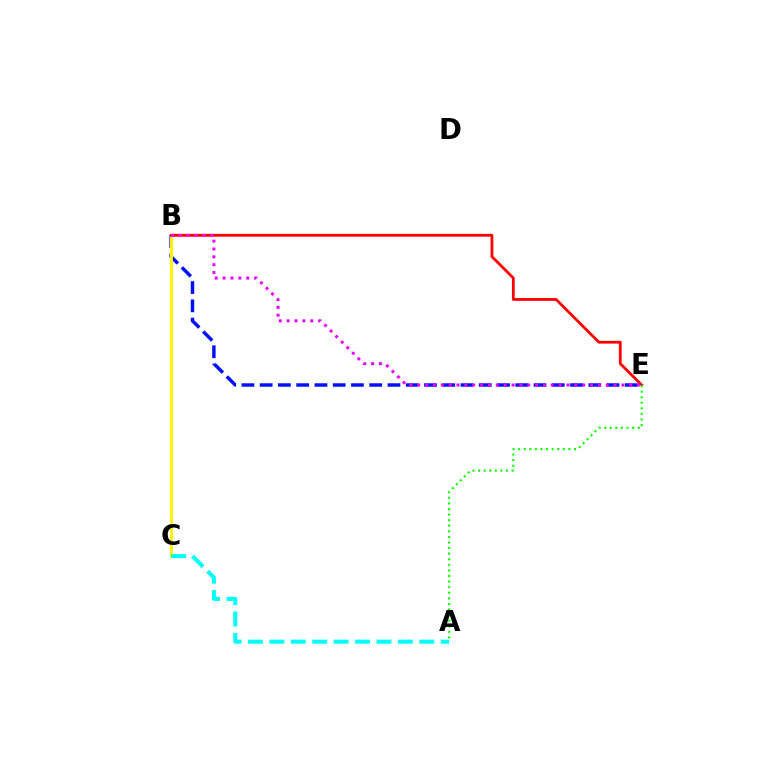{('B', 'E'): [{'color': '#0010ff', 'line_style': 'dashed', 'thickness': 2.48}, {'color': '#ff0000', 'line_style': 'solid', 'thickness': 2.0}, {'color': '#ee00ff', 'line_style': 'dotted', 'thickness': 2.13}], ('B', 'C'): [{'color': '#fcf500', 'line_style': 'solid', 'thickness': 2.11}], ('A', 'C'): [{'color': '#00fff6', 'line_style': 'dashed', 'thickness': 2.91}], ('A', 'E'): [{'color': '#08ff00', 'line_style': 'dotted', 'thickness': 1.52}]}